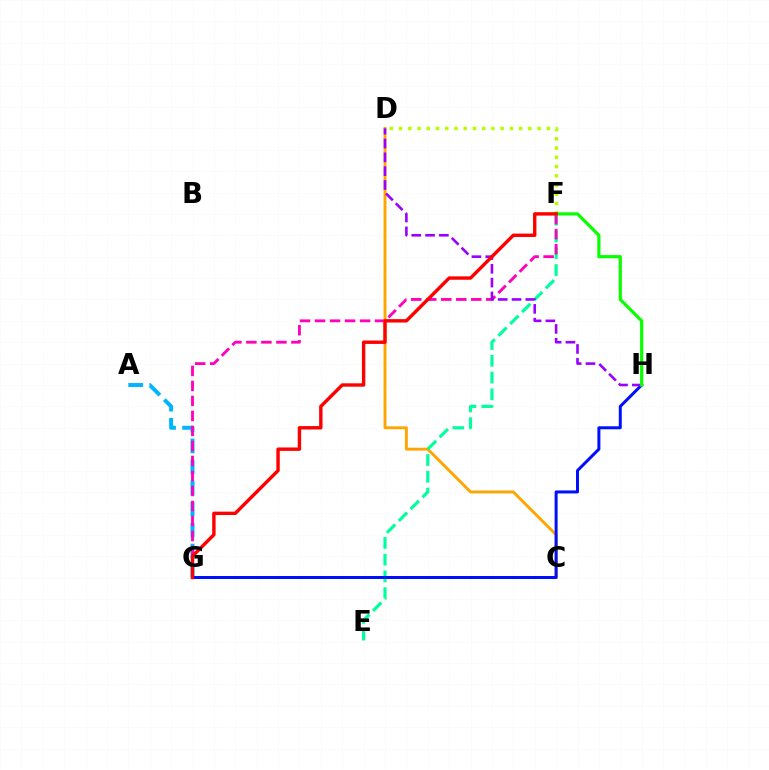{('D', 'F'): [{'color': '#b3ff00', 'line_style': 'dotted', 'thickness': 2.51}], ('A', 'G'): [{'color': '#00b5ff', 'line_style': 'dashed', 'thickness': 2.86}], ('C', 'D'): [{'color': '#ffa500', 'line_style': 'solid', 'thickness': 2.09}], ('E', 'F'): [{'color': '#00ff9d', 'line_style': 'dashed', 'thickness': 2.28}], ('G', 'H'): [{'color': '#0010ff', 'line_style': 'solid', 'thickness': 2.16}], ('F', 'G'): [{'color': '#ff00bd', 'line_style': 'dashed', 'thickness': 2.04}, {'color': '#ff0000', 'line_style': 'solid', 'thickness': 2.45}], ('D', 'H'): [{'color': '#9b00ff', 'line_style': 'dashed', 'thickness': 1.88}], ('F', 'H'): [{'color': '#08ff00', 'line_style': 'solid', 'thickness': 2.29}]}